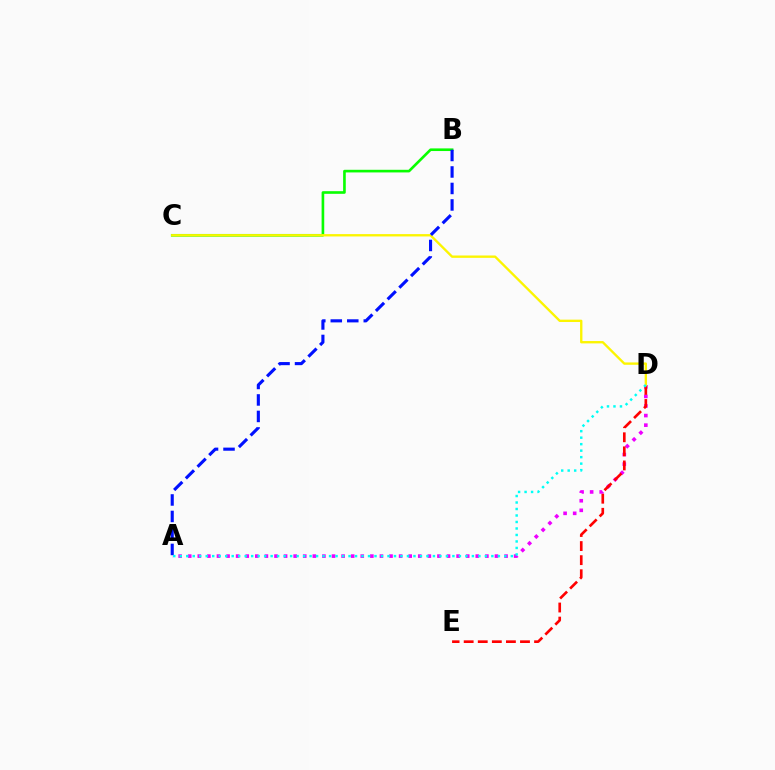{('A', 'D'): [{'color': '#ee00ff', 'line_style': 'dotted', 'thickness': 2.6}, {'color': '#00fff6', 'line_style': 'dotted', 'thickness': 1.76}], ('D', 'E'): [{'color': '#ff0000', 'line_style': 'dashed', 'thickness': 1.91}], ('B', 'C'): [{'color': '#08ff00', 'line_style': 'solid', 'thickness': 1.9}], ('C', 'D'): [{'color': '#fcf500', 'line_style': 'solid', 'thickness': 1.69}], ('A', 'B'): [{'color': '#0010ff', 'line_style': 'dashed', 'thickness': 2.24}]}